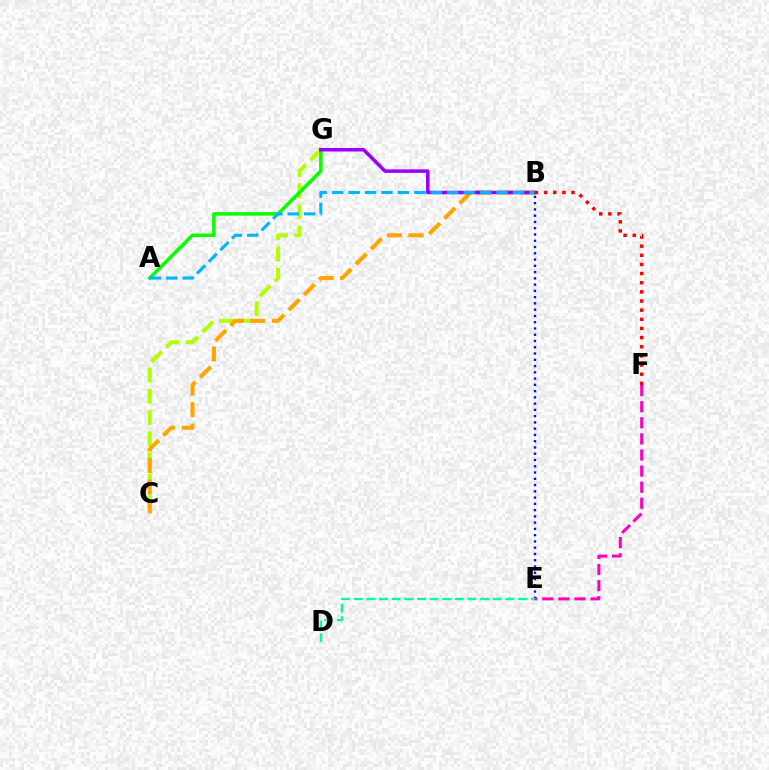{('C', 'G'): [{'color': '#b3ff00', 'line_style': 'dashed', 'thickness': 2.88}], ('B', 'E'): [{'color': '#0010ff', 'line_style': 'dotted', 'thickness': 1.7}], ('B', 'C'): [{'color': '#ffa500', 'line_style': 'dashed', 'thickness': 2.92}], ('A', 'G'): [{'color': '#08ff00', 'line_style': 'solid', 'thickness': 2.54}], ('D', 'E'): [{'color': '#00ff9d', 'line_style': 'dashed', 'thickness': 1.72}], ('B', 'G'): [{'color': '#9b00ff', 'line_style': 'solid', 'thickness': 2.53}], ('A', 'B'): [{'color': '#00b5ff', 'line_style': 'dashed', 'thickness': 2.23}], ('B', 'F'): [{'color': '#ff0000', 'line_style': 'dotted', 'thickness': 2.48}], ('E', 'F'): [{'color': '#ff00bd', 'line_style': 'dashed', 'thickness': 2.19}]}